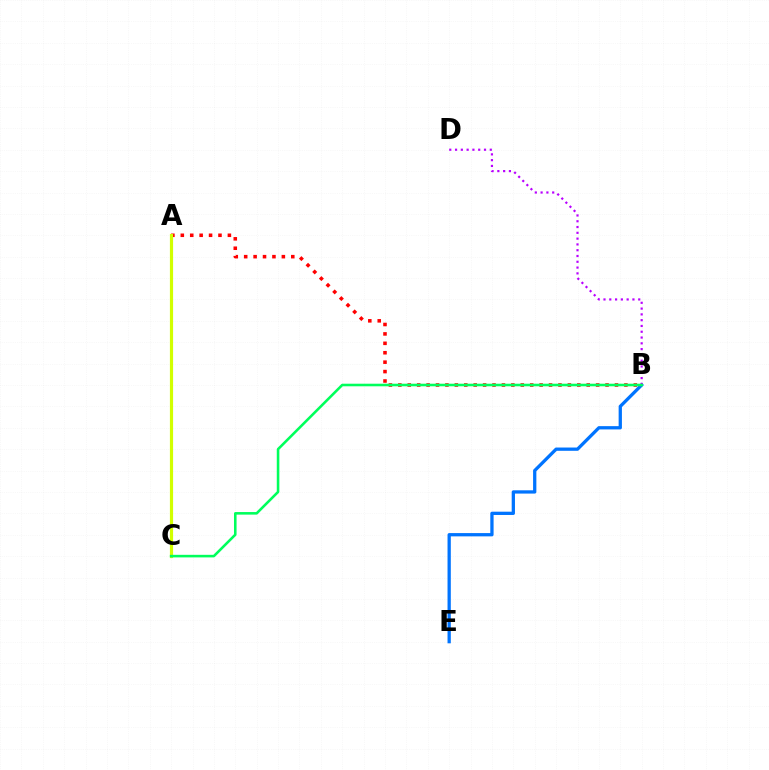{('B', 'E'): [{'color': '#0074ff', 'line_style': 'solid', 'thickness': 2.36}], ('A', 'B'): [{'color': '#ff0000', 'line_style': 'dotted', 'thickness': 2.56}], ('A', 'C'): [{'color': '#d1ff00', 'line_style': 'solid', 'thickness': 2.29}], ('B', 'D'): [{'color': '#b900ff', 'line_style': 'dotted', 'thickness': 1.57}], ('B', 'C'): [{'color': '#00ff5c', 'line_style': 'solid', 'thickness': 1.85}]}